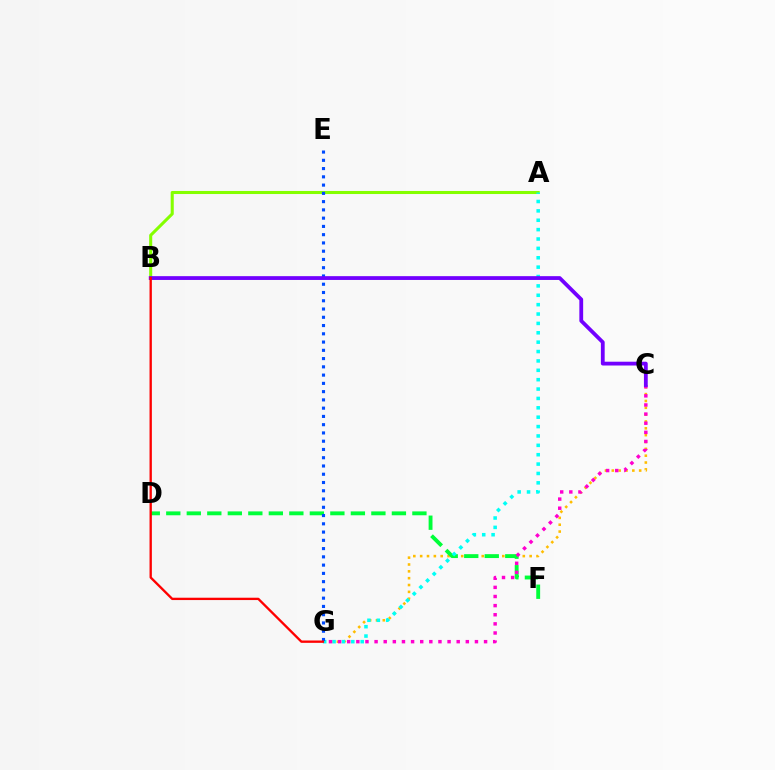{('C', 'G'): [{'color': '#ffbd00', 'line_style': 'dotted', 'thickness': 1.86}, {'color': '#ff00cf', 'line_style': 'dotted', 'thickness': 2.48}], ('D', 'F'): [{'color': '#00ff39', 'line_style': 'dashed', 'thickness': 2.79}], ('A', 'B'): [{'color': '#84ff00', 'line_style': 'solid', 'thickness': 2.21}], ('A', 'G'): [{'color': '#00fff6', 'line_style': 'dotted', 'thickness': 2.55}], ('E', 'G'): [{'color': '#004bff', 'line_style': 'dotted', 'thickness': 2.24}], ('B', 'C'): [{'color': '#7200ff', 'line_style': 'solid', 'thickness': 2.73}], ('B', 'G'): [{'color': '#ff0000', 'line_style': 'solid', 'thickness': 1.68}]}